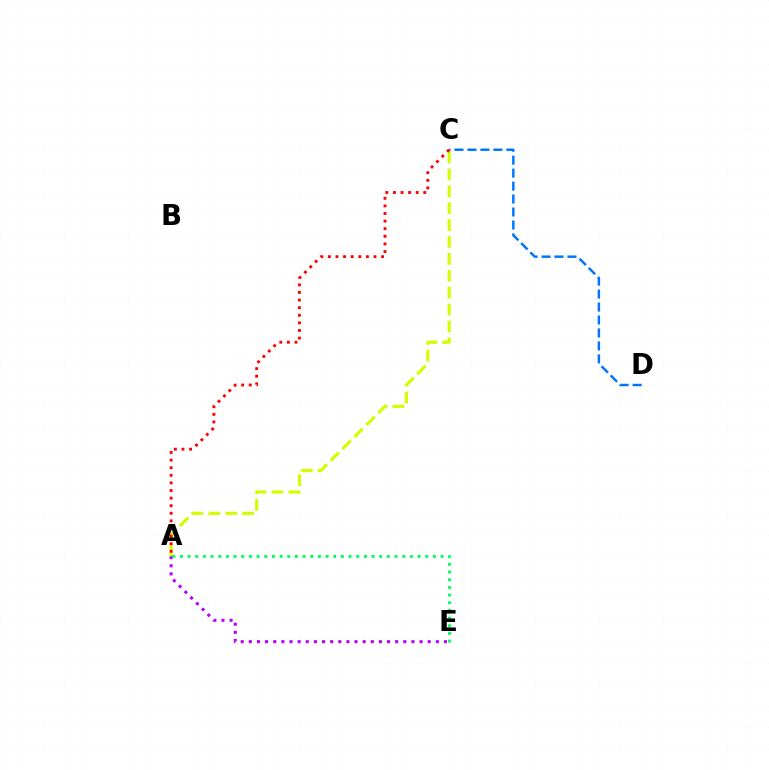{('A', 'E'): [{'color': '#b900ff', 'line_style': 'dotted', 'thickness': 2.21}, {'color': '#00ff5c', 'line_style': 'dotted', 'thickness': 2.08}], ('C', 'D'): [{'color': '#0074ff', 'line_style': 'dashed', 'thickness': 1.76}], ('A', 'C'): [{'color': '#d1ff00', 'line_style': 'dashed', 'thickness': 2.29}, {'color': '#ff0000', 'line_style': 'dotted', 'thickness': 2.06}]}